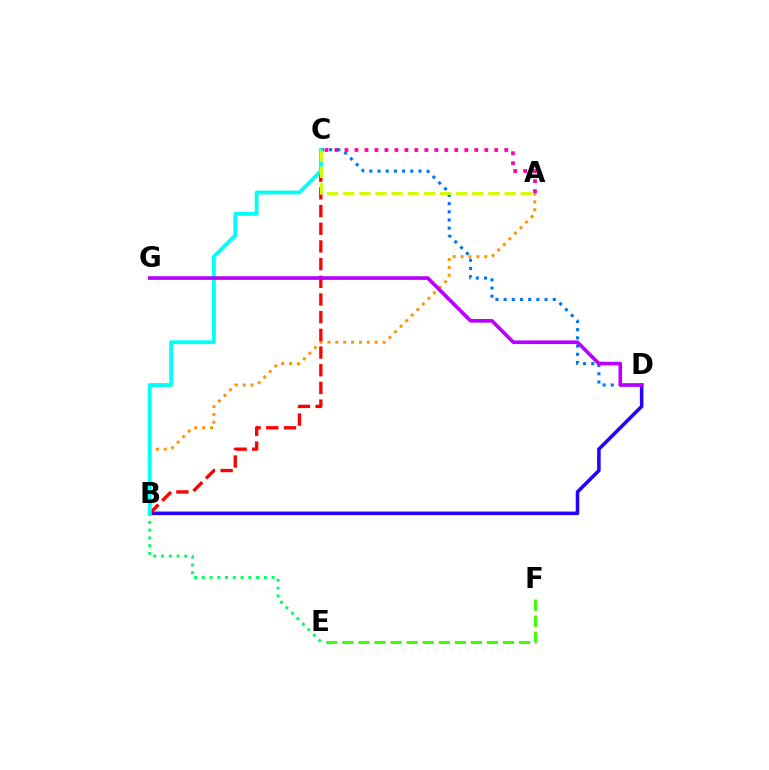{('A', 'B'): [{'color': '#ff9400', 'line_style': 'dotted', 'thickness': 2.14}], ('E', 'F'): [{'color': '#3dff00', 'line_style': 'dashed', 'thickness': 2.18}], ('B', 'D'): [{'color': '#2500ff', 'line_style': 'solid', 'thickness': 2.56}], ('A', 'C'): [{'color': '#ff00ac', 'line_style': 'dotted', 'thickness': 2.71}, {'color': '#d1ff00', 'line_style': 'dashed', 'thickness': 2.19}], ('C', 'D'): [{'color': '#0074ff', 'line_style': 'dotted', 'thickness': 2.23}], ('B', 'C'): [{'color': '#ff0000', 'line_style': 'dashed', 'thickness': 2.4}, {'color': '#00fff6', 'line_style': 'solid', 'thickness': 2.75}], ('B', 'E'): [{'color': '#00ff5c', 'line_style': 'dotted', 'thickness': 2.11}], ('D', 'G'): [{'color': '#b900ff', 'line_style': 'solid', 'thickness': 2.63}]}